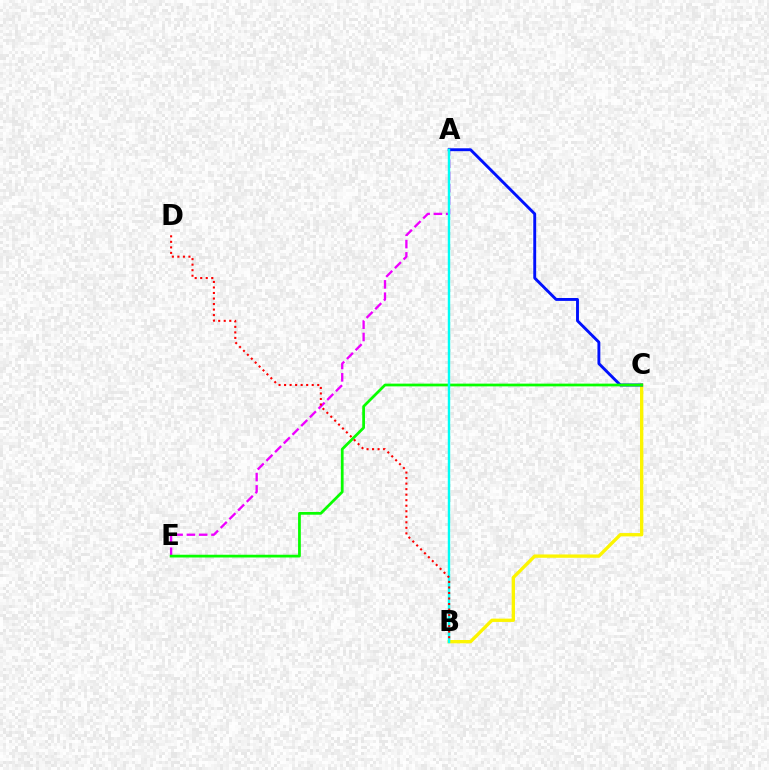{('A', 'E'): [{'color': '#ee00ff', 'line_style': 'dashed', 'thickness': 1.67}], ('B', 'C'): [{'color': '#fcf500', 'line_style': 'solid', 'thickness': 2.39}], ('A', 'C'): [{'color': '#0010ff', 'line_style': 'solid', 'thickness': 2.08}], ('C', 'E'): [{'color': '#08ff00', 'line_style': 'solid', 'thickness': 1.98}], ('A', 'B'): [{'color': '#00fff6', 'line_style': 'solid', 'thickness': 1.75}], ('B', 'D'): [{'color': '#ff0000', 'line_style': 'dotted', 'thickness': 1.5}]}